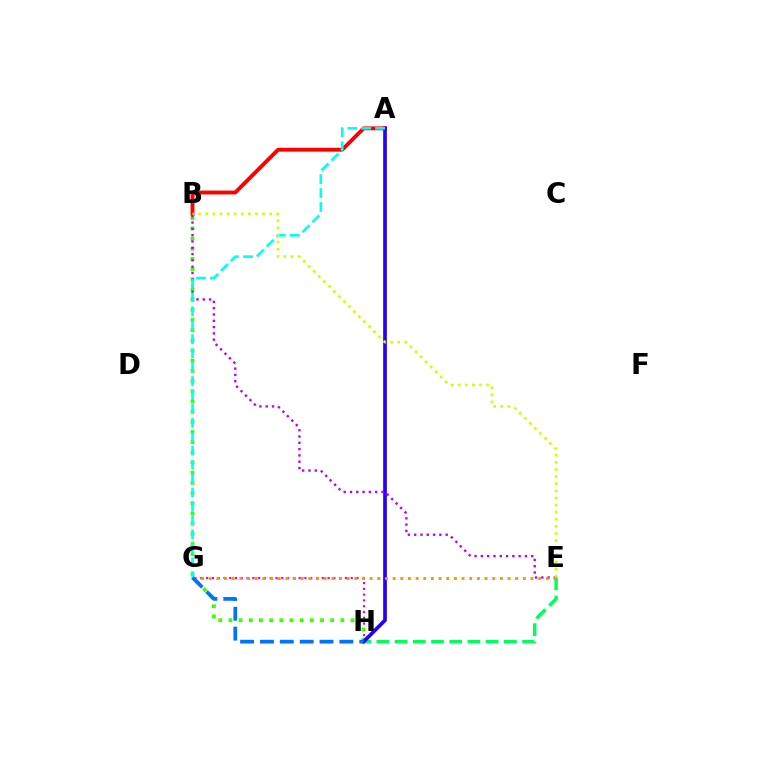{('G', 'H'): [{'color': '#ff00ac', 'line_style': 'dotted', 'thickness': 1.57}, {'color': '#0074ff', 'line_style': 'dashed', 'thickness': 2.7}], ('E', 'H'): [{'color': '#00ff5c', 'line_style': 'dashed', 'thickness': 2.47}], ('A', 'B'): [{'color': '#ff0000', 'line_style': 'solid', 'thickness': 2.78}], ('B', 'H'): [{'color': '#3dff00', 'line_style': 'dotted', 'thickness': 2.76}], ('A', 'H'): [{'color': '#2500ff', 'line_style': 'solid', 'thickness': 2.65}], ('B', 'E'): [{'color': '#b900ff', 'line_style': 'dotted', 'thickness': 1.71}, {'color': '#d1ff00', 'line_style': 'dotted', 'thickness': 1.93}], ('A', 'G'): [{'color': '#00fff6', 'line_style': 'dashed', 'thickness': 1.89}], ('E', 'G'): [{'color': '#ff9400', 'line_style': 'dotted', 'thickness': 2.08}]}